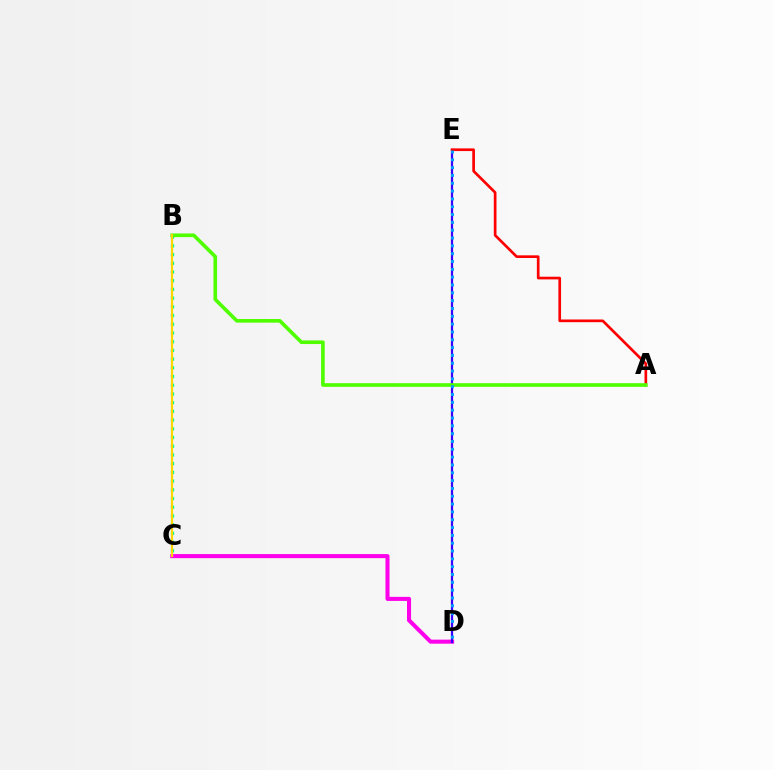{('C', 'D'): [{'color': '#ff00ed', 'line_style': 'solid', 'thickness': 2.93}], ('B', 'C'): [{'color': '#00ff86', 'line_style': 'dotted', 'thickness': 2.37}, {'color': '#ffd500', 'line_style': 'solid', 'thickness': 1.55}], ('D', 'E'): [{'color': '#3700ff', 'line_style': 'solid', 'thickness': 1.6}, {'color': '#009eff', 'line_style': 'dotted', 'thickness': 2.13}], ('A', 'E'): [{'color': '#ff0000', 'line_style': 'solid', 'thickness': 1.93}], ('A', 'B'): [{'color': '#4fff00', 'line_style': 'solid', 'thickness': 2.62}]}